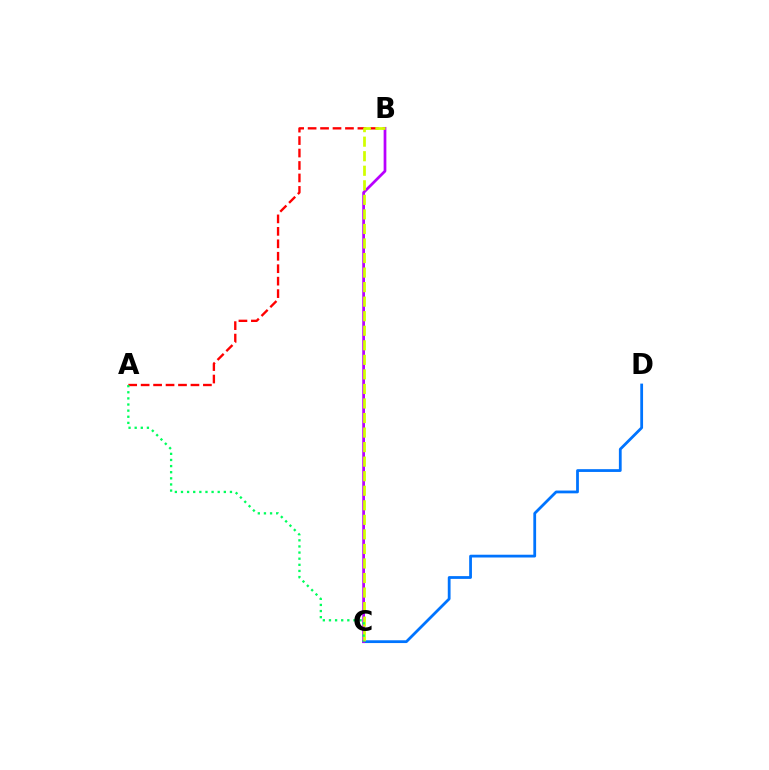{('C', 'D'): [{'color': '#0074ff', 'line_style': 'solid', 'thickness': 2.0}], ('B', 'C'): [{'color': '#b900ff', 'line_style': 'solid', 'thickness': 1.97}, {'color': '#d1ff00', 'line_style': 'dashed', 'thickness': 1.98}], ('A', 'B'): [{'color': '#ff0000', 'line_style': 'dashed', 'thickness': 1.69}], ('A', 'C'): [{'color': '#00ff5c', 'line_style': 'dotted', 'thickness': 1.66}]}